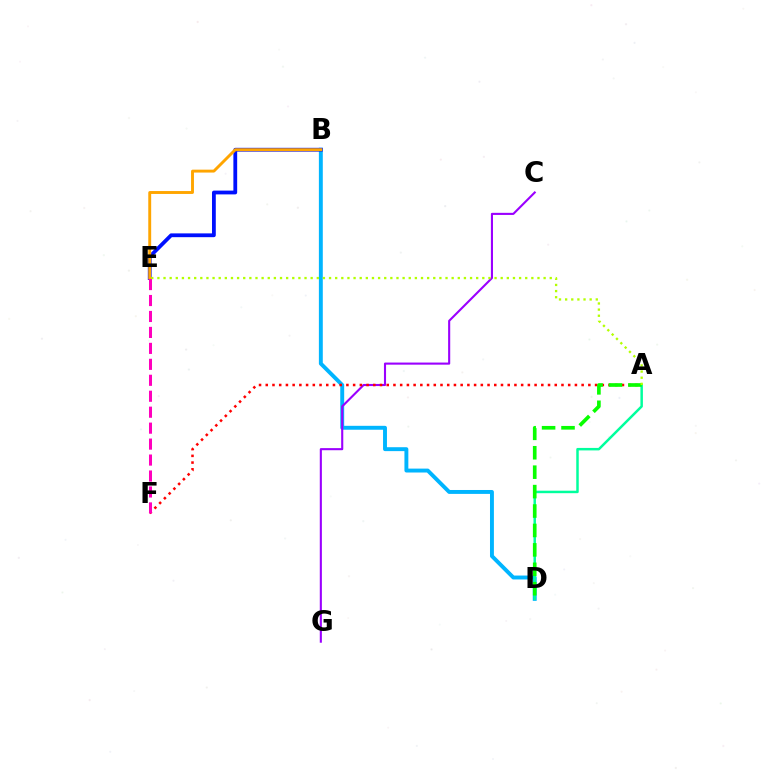{('B', 'D'): [{'color': '#00b5ff', 'line_style': 'solid', 'thickness': 2.82}], ('C', 'G'): [{'color': '#9b00ff', 'line_style': 'solid', 'thickness': 1.51}], ('A', 'F'): [{'color': '#ff0000', 'line_style': 'dotted', 'thickness': 1.83}], ('A', 'D'): [{'color': '#00ff9d', 'line_style': 'solid', 'thickness': 1.79}, {'color': '#08ff00', 'line_style': 'dashed', 'thickness': 2.64}], ('B', 'E'): [{'color': '#0010ff', 'line_style': 'solid', 'thickness': 2.73}, {'color': '#ffa500', 'line_style': 'solid', 'thickness': 2.09}], ('A', 'E'): [{'color': '#b3ff00', 'line_style': 'dotted', 'thickness': 1.67}], ('E', 'F'): [{'color': '#ff00bd', 'line_style': 'dashed', 'thickness': 2.17}]}